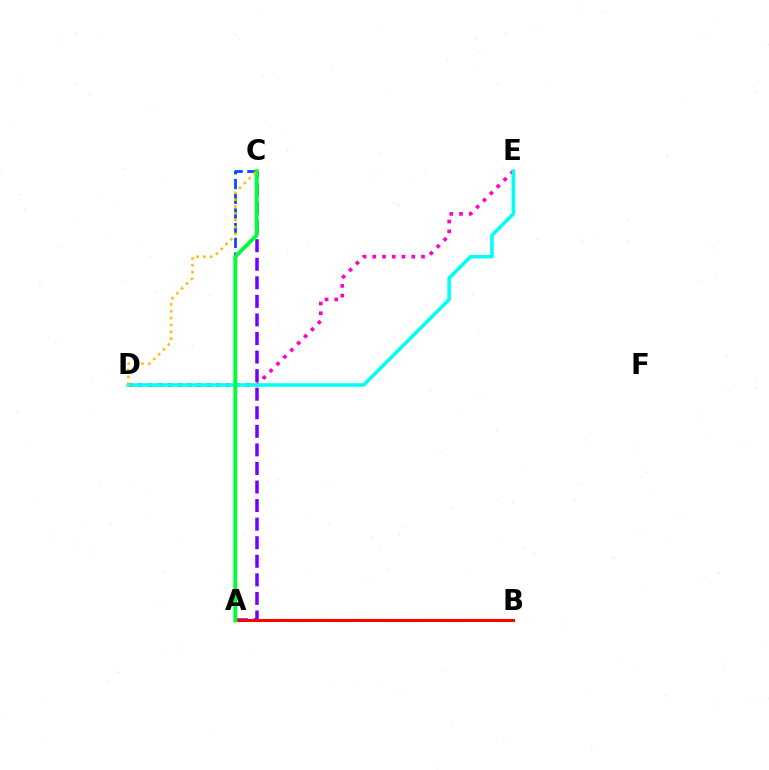{('D', 'E'): [{'color': '#ff00cf', 'line_style': 'dotted', 'thickness': 2.65}, {'color': '#00fff6', 'line_style': 'solid', 'thickness': 2.57}], ('A', 'C'): [{'color': '#7200ff', 'line_style': 'dashed', 'thickness': 2.52}, {'color': '#004bff', 'line_style': 'dashed', 'thickness': 2.0}, {'color': '#00ff39', 'line_style': 'solid', 'thickness': 2.84}], ('A', 'B'): [{'color': '#84ff00', 'line_style': 'dotted', 'thickness': 1.6}, {'color': '#ff0000', 'line_style': 'solid', 'thickness': 2.19}], ('C', 'D'): [{'color': '#ffbd00', 'line_style': 'dotted', 'thickness': 1.86}]}